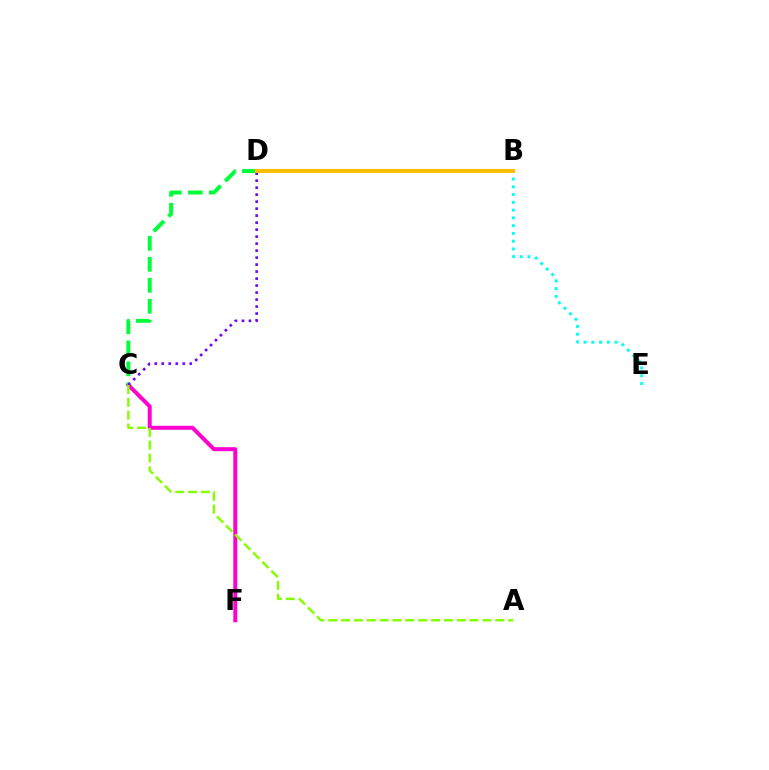{('B', 'E'): [{'color': '#00fff6', 'line_style': 'dotted', 'thickness': 2.11}], ('B', 'D'): [{'color': '#ff0000', 'line_style': 'dotted', 'thickness': 1.55}, {'color': '#004bff', 'line_style': 'dotted', 'thickness': 1.91}, {'color': '#ffbd00', 'line_style': 'solid', 'thickness': 2.94}], ('C', 'F'): [{'color': '#ff00cf', 'line_style': 'solid', 'thickness': 2.86}], ('C', 'D'): [{'color': '#00ff39', 'line_style': 'dashed', 'thickness': 2.85}, {'color': '#7200ff', 'line_style': 'dotted', 'thickness': 1.9}], ('A', 'C'): [{'color': '#84ff00', 'line_style': 'dashed', 'thickness': 1.75}]}